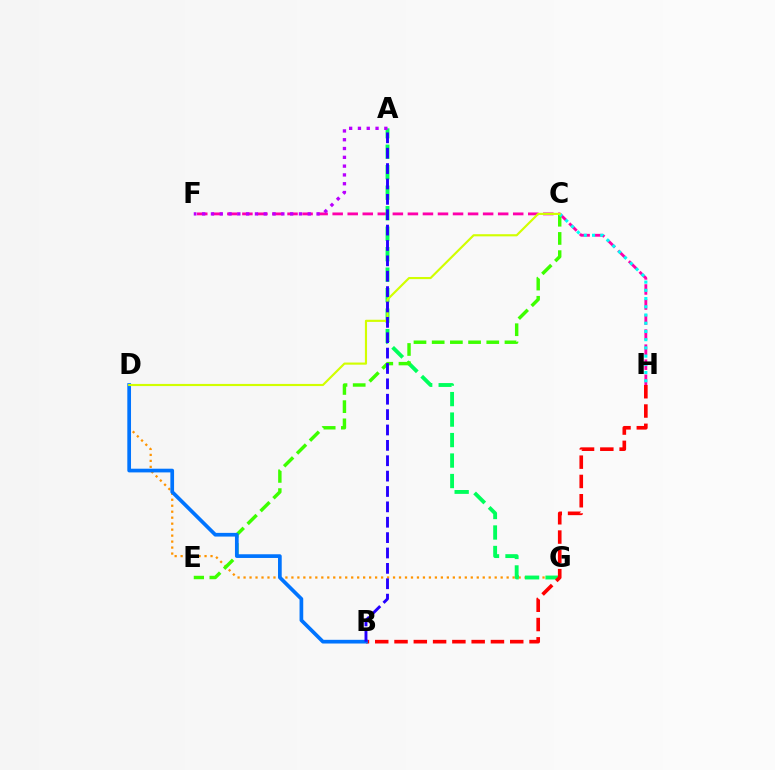{('D', 'G'): [{'color': '#ff9400', 'line_style': 'dotted', 'thickness': 1.62}], ('F', 'H'): [{'color': '#ff00ac', 'line_style': 'dashed', 'thickness': 2.04}], ('A', 'G'): [{'color': '#00ff5c', 'line_style': 'dashed', 'thickness': 2.78}], ('C', 'E'): [{'color': '#3dff00', 'line_style': 'dashed', 'thickness': 2.47}], ('C', 'H'): [{'color': '#00fff6', 'line_style': 'dotted', 'thickness': 2.23}], ('A', 'F'): [{'color': '#b900ff', 'line_style': 'dotted', 'thickness': 2.39}], ('B', 'H'): [{'color': '#ff0000', 'line_style': 'dashed', 'thickness': 2.62}], ('B', 'D'): [{'color': '#0074ff', 'line_style': 'solid', 'thickness': 2.66}], ('C', 'D'): [{'color': '#d1ff00', 'line_style': 'solid', 'thickness': 1.55}], ('A', 'B'): [{'color': '#2500ff', 'line_style': 'dashed', 'thickness': 2.09}]}